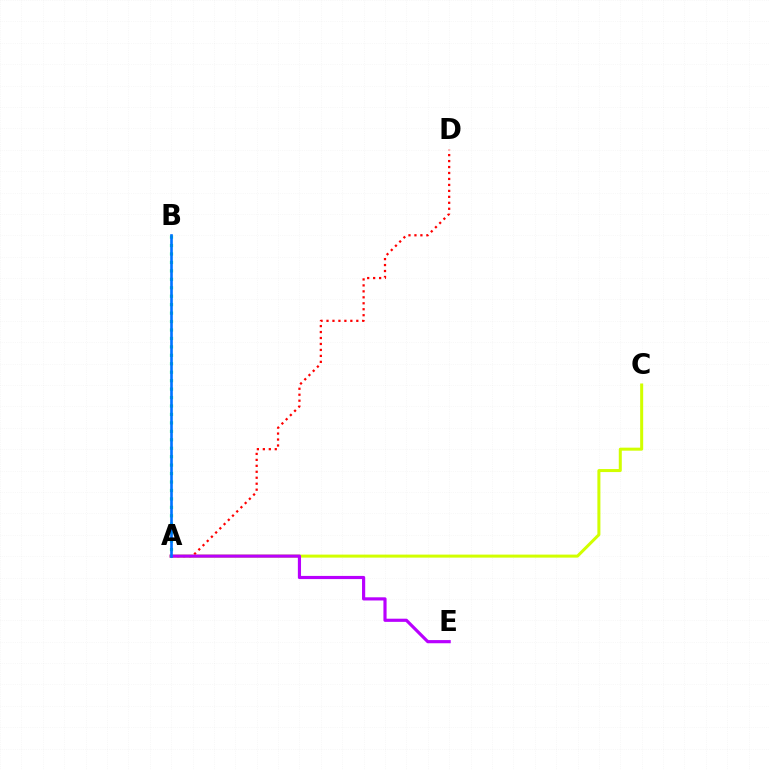{('A', 'C'): [{'color': '#d1ff00', 'line_style': 'solid', 'thickness': 2.17}], ('A', 'B'): [{'color': '#00ff5c', 'line_style': 'dotted', 'thickness': 2.29}, {'color': '#0074ff', 'line_style': 'solid', 'thickness': 1.9}], ('A', 'D'): [{'color': '#ff0000', 'line_style': 'dotted', 'thickness': 1.62}], ('A', 'E'): [{'color': '#b900ff', 'line_style': 'solid', 'thickness': 2.28}]}